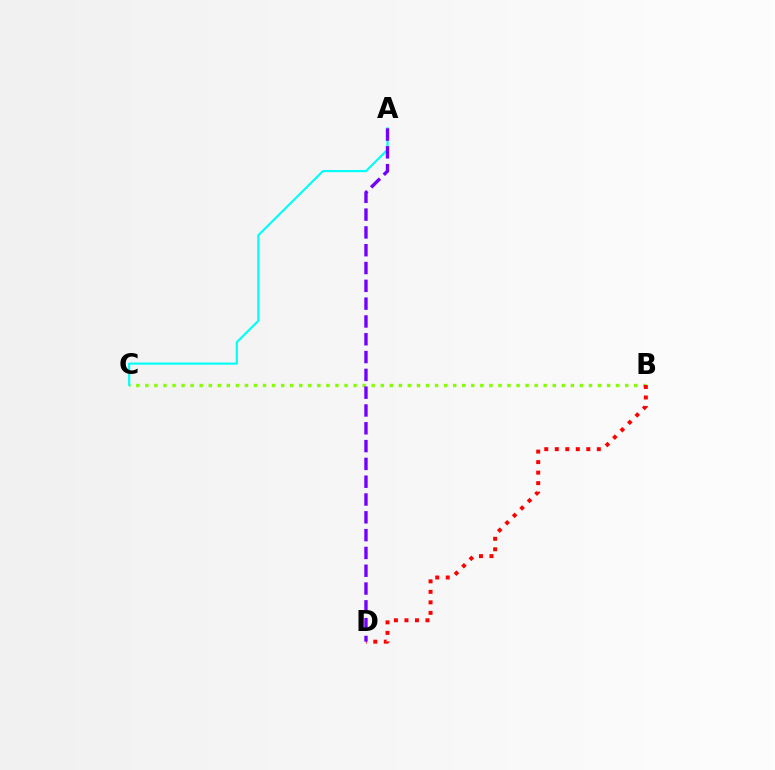{('B', 'C'): [{'color': '#84ff00', 'line_style': 'dotted', 'thickness': 2.46}], ('B', 'D'): [{'color': '#ff0000', 'line_style': 'dotted', 'thickness': 2.86}], ('A', 'C'): [{'color': '#00fff6', 'line_style': 'solid', 'thickness': 1.56}], ('A', 'D'): [{'color': '#7200ff', 'line_style': 'dashed', 'thickness': 2.42}]}